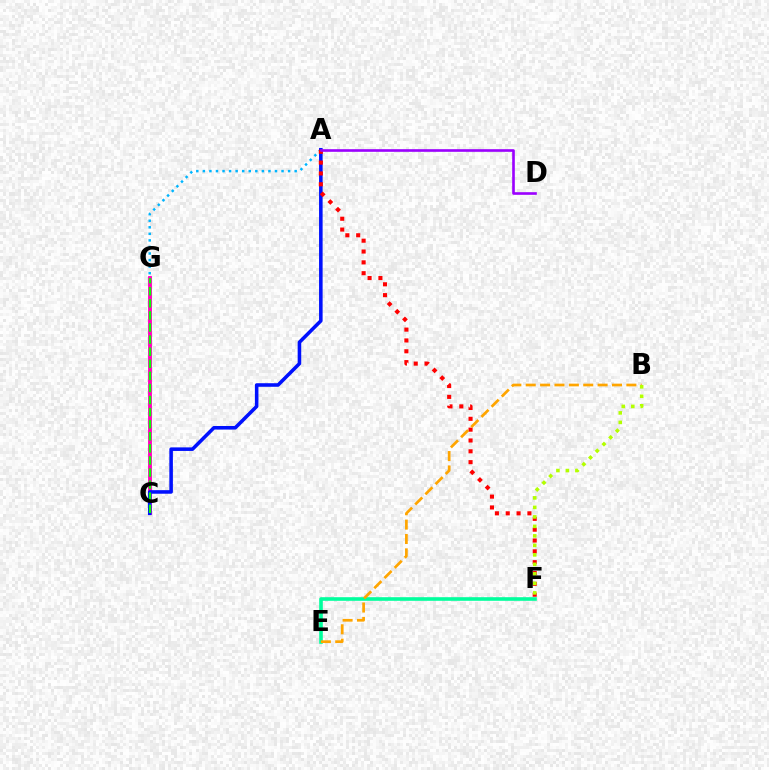{('E', 'F'): [{'color': '#00ff9d', 'line_style': 'solid', 'thickness': 2.6}], ('C', 'G'): [{'color': '#ff00bd', 'line_style': 'solid', 'thickness': 2.75}, {'color': '#08ff00', 'line_style': 'dashed', 'thickness': 1.64}], ('A', 'G'): [{'color': '#00b5ff', 'line_style': 'dotted', 'thickness': 1.78}], ('A', 'C'): [{'color': '#0010ff', 'line_style': 'solid', 'thickness': 2.56}], ('A', 'F'): [{'color': '#ff0000', 'line_style': 'dotted', 'thickness': 2.94}], ('A', 'D'): [{'color': '#9b00ff', 'line_style': 'solid', 'thickness': 1.89}], ('B', 'E'): [{'color': '#ffa500', 'line_style': 'dashed', 'thickness': 1.95}], ('B', 'F'): [{'color': '#b3ff00', 'line_style': 'dotted', 'thickness': 2.58}]}